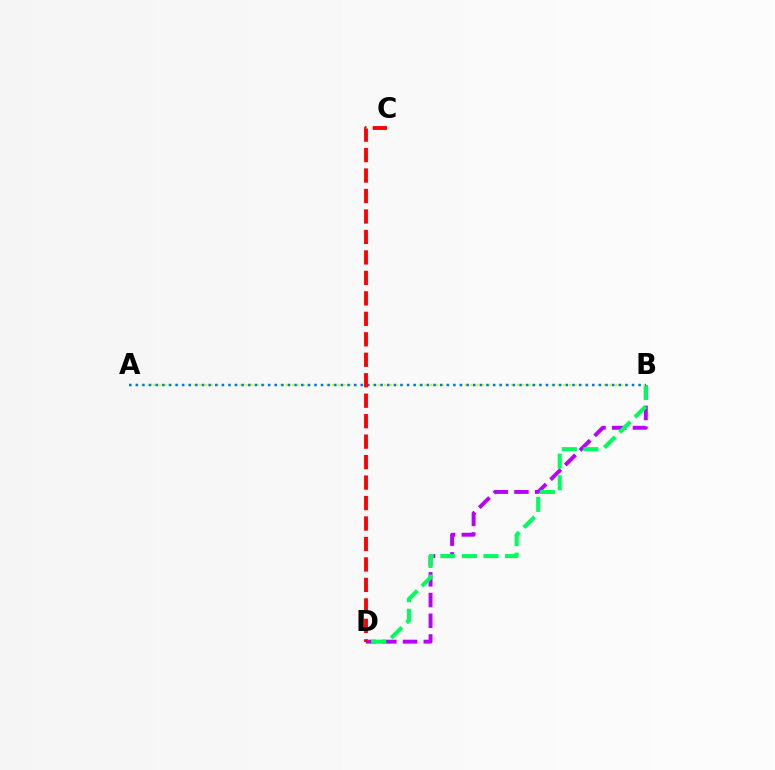{('B', 'D'): [{'color': '#b900ff', 'line_style': 'dashed', 'thickness': 2.81}, {'color': '#00ff5c', 'line_style': 'dashed', 'thickness': 2.93}], ('A', 'B'): [{'color': '#d1ff00', 'line_style': 'dotted', 'thickness': 1.57}, {'color': '#0074ff', 'line_style': 'dotted', 'thickness': 1.8}], ('C', 'D'): [{'color': '#ff0000', 'line_style': 'dashed', 'thickness': 2.78}]}